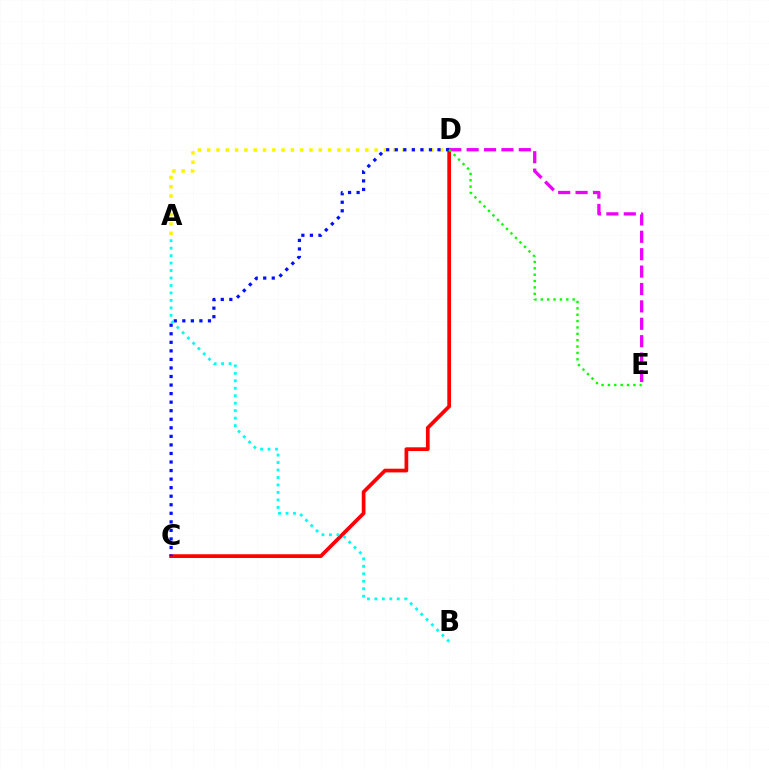{('A', 'D'): [{'color': '#fcf500', 'line_style': 'dotted', 'thickness': 2.53}], ('C', 'D'): [{'color': '#ff0000', 'line_style': 'solid', 'thickness': 2.68}, {'color': '#0010ff', 'line_style': 'dotted', 'thickness': 2.32}], ('D', 'E'): [{'color': '#ee00ff', 'line_style': 'dashed', 'thickness': 2.36}, {'color': '#08ff00', 'line_style': 'dotted', 'thickness': 1.73}], ('A', 'B'): [{'color': '#00fff6', 'line_style': 'dotted', 'thickness': 2.03}]}